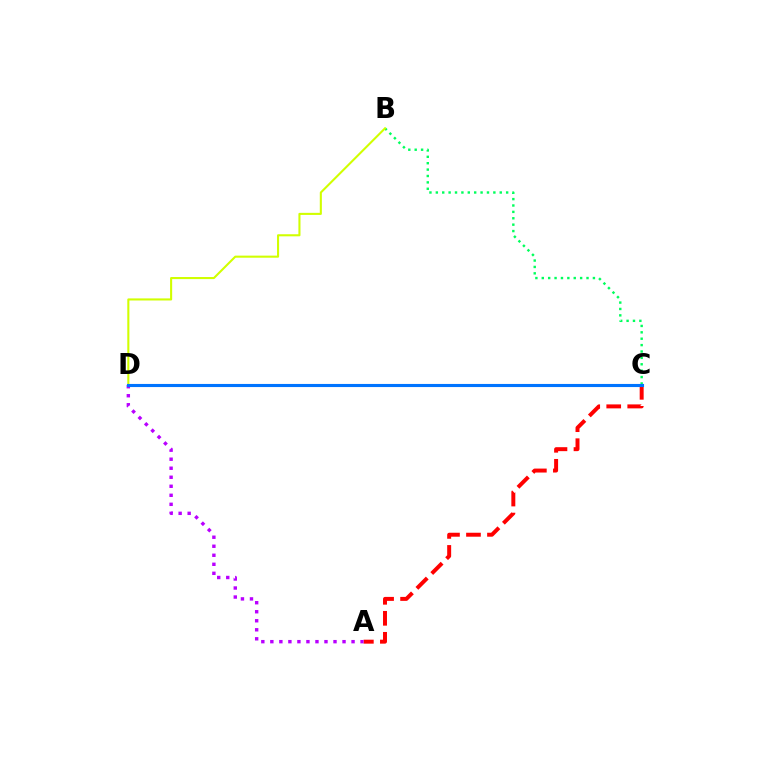{('B', 'C'): [{'color': '#00ff5c', 'line_style': 'dotted', 'thickness': 1.74}], ('A', 'C'): [{'color': '#ff0000', 'line_style': 'dashed', 'thickness': 2.85}], ('B', 'D'): [{'color': '#d1ff00', 'line_style': 'solid', 'thickness': 1.5}], ('A', 'D'): [{'color': '#b900ff', 'line_style': 'dotted', 'thickness': 2.45}], ('C', 'D'): [{'color': '#0074ff', 'line_style': 'solid', 'thickness': 2.24}]}